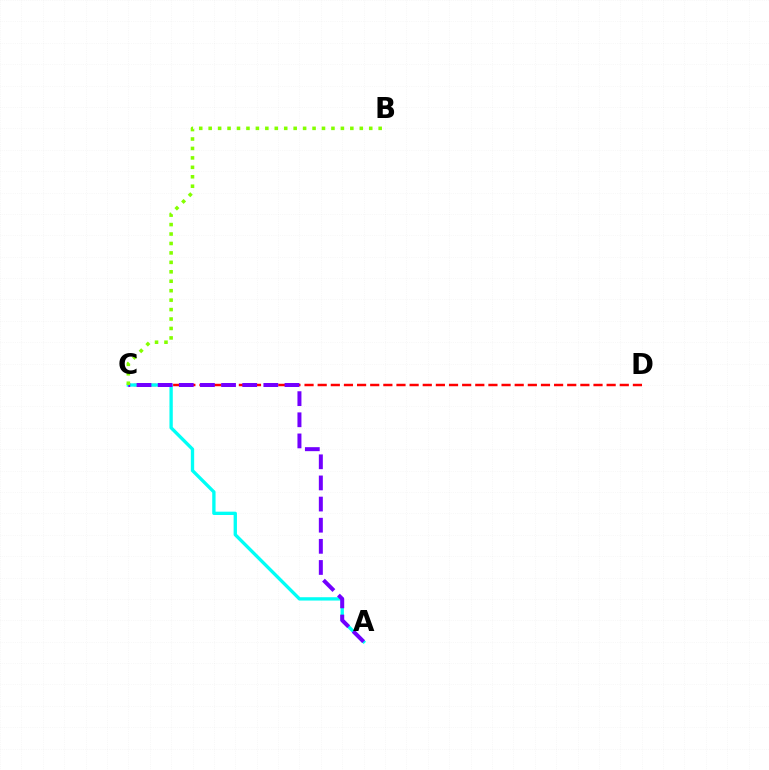{('C', 'D'): [{'color': '#ff0000', 'line_style': 'dashed', 'thickness': 1.78}], ('A', 'C'): [{'color': '#00fff6', 'line_style': 'solid', 'thickness': 2.4}, {'color': '#7200ff', 'line_style': 'dashed', 'thickness': 2.87}], ('B', 'C'): [{'color': '#84ff00', 'line_style': 'dotted', 'thickness': 2.57}]}